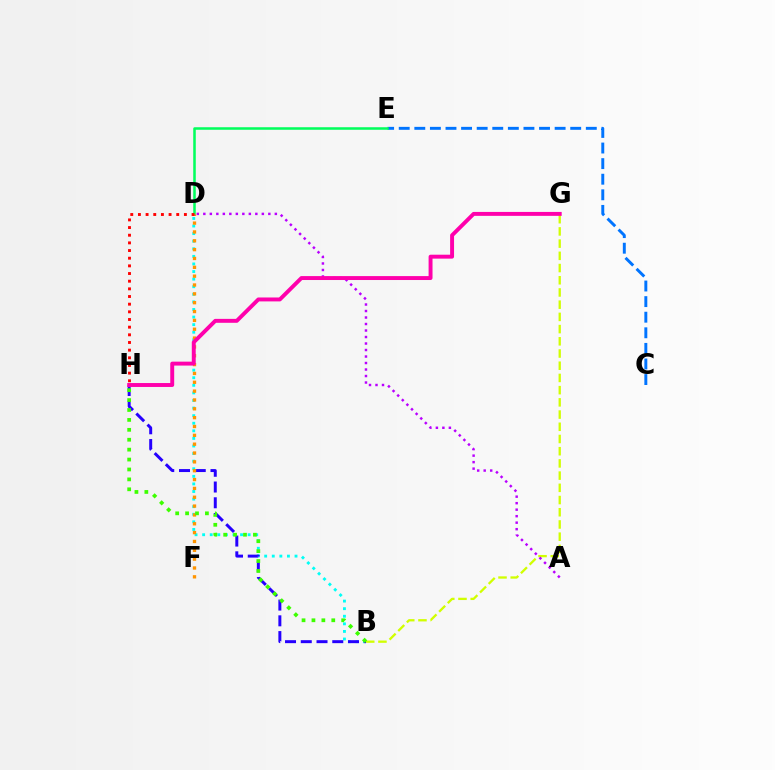{('C', 'E'): [{'color': '#0074ff', 'line_style': 'dashed', 'thickness': 2.12}], ('D', 'E'): [{'color': '#00ff5c', 'line_style': 'solid', 'thickness': 1.82}], ('B', 'D'): [{'color': '#00fff6', 'line_style': 'dotted', 'thickness': 2.06}], ('B', 'G'): [{'color': '#d1ff00', 'line_style': 'dashed', 'thickness': 1.66}], ('B', 'H'): [{'color': '#2500ff', 'line_style': 'dashed', 'thickness': 2.14}, {'color': '#3dff00', 'line_style': 'dotted', 'thickness': 2.69}], ('A', 'D'): [{'color': '#b900ff', 'line_style': 'dotted', 'thickness': 1.77}], ('D', 'F'): [{'color': '#ff9400', 'line_style': 'dotted', 'thickness': 2.4}], ('G', 'H'): [{'color': '#ff00ac', 'line_style': 'solid', 'thickness': 2.83}], ('D', 'H'): [{'color': '#ff0000', 'line_style': 'dotted', 'thickness': 2.08}]}